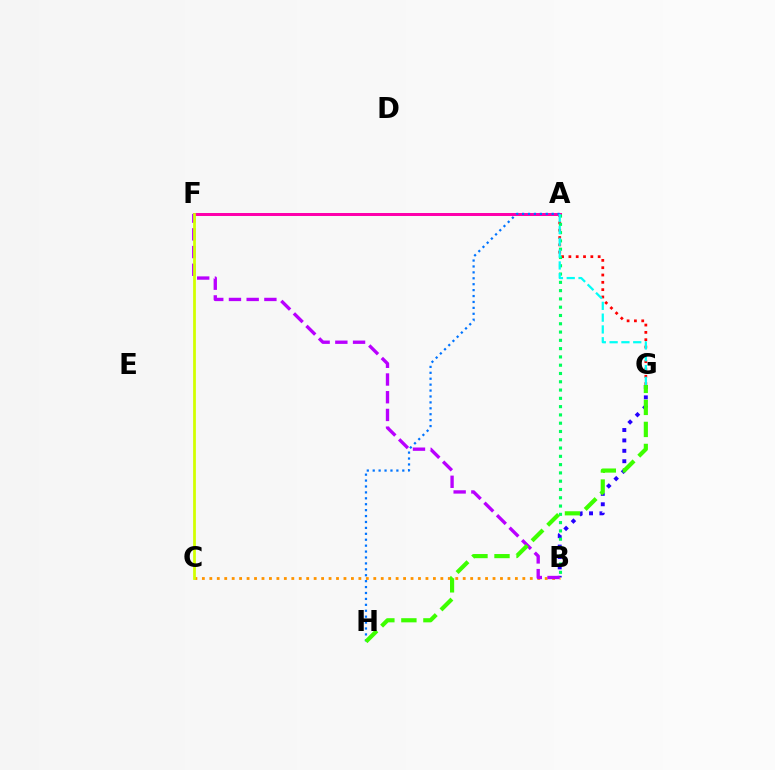{('B', 'G'): [{'color': '#2500ff', 'line_style': 'dotted', 'thickness': 2.83}], ('A', 'G'): [{'color': '#ff0000', 'line_style': 'dotted', 'thickness': 1.99}, {'color': '#00fff6', 'line_style': 'dashed', 'thickness': 1.6}], ('A', 'F'): [{'color': '#ff00ac', 'line_style': 'solid', 'thickness': 2.15}], ('B', 'C'): [{'color': '#ff9400', 'line_style': 'dotted', 'thickness': 2.02}], ('A', 'H'): [{'color': '#0074ff', 'line_style': 'dotted', 'thickness': 1.61}], ('A', 'B'): [{'color': '#00ff5c', 'line_style': 'dotted', 'thickness': 2.25}], ('B', 'F'): [{'color': '#b900ff', 'line_style': 'dashed', 'thickness': 2.41}], ('C', 'F'): [{'color': '#d1ff00', 'line_style': 'solid', 'thickness': 1.98}], ('G', 'H'): [{'color': '#3dff00', 'line_style': 'dashed', 'thickness': 2.99}]}